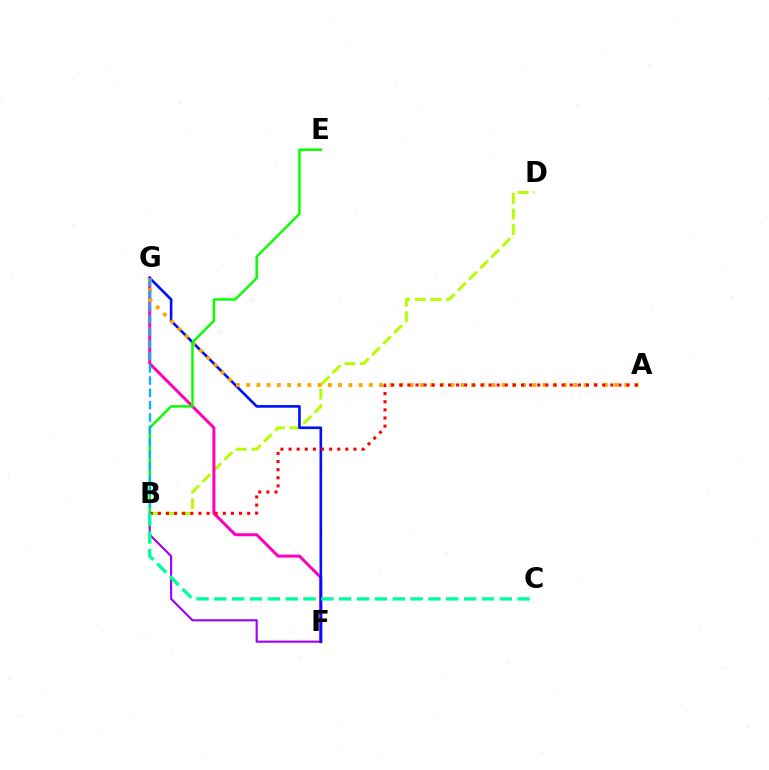{('B', 'F'): [{'color': '#9b00ff', 'line_style': 'solid', 'thickness': 1.52}], ('B', 'D'): [{'color': '#b3ff00', 'line_style': 'dashed', 'thickness': 2.13}], ('F', 'G'): [{'color': '#ff00bd', 'line_style': 'solid', 'thickness': 2.16}, {'color': '#0010ff', 'line_style': 'solid', 'thickness': 1.89}], ('A', 'G'): [{'color': '#ffa500', 'line_style': 'dotted', 'thickness': 2.78}], ('A', 'B'): [{'color': '#ff0000', 'line_style': 'dotted', 'thickness': 2.21}], ('B', 'E'): [{'color': '#08ff00', 'line_style': 'solid', 'thickness': 1.76}], ('B', 'C'): [{'color': '#00ff9d', 'line_style': 'dashed', 'thickness': 2.42}], ('B', 'G'): [{'color': '#00b5ff', 'line_style': 'dashed', 'thickness': 1.67}]}